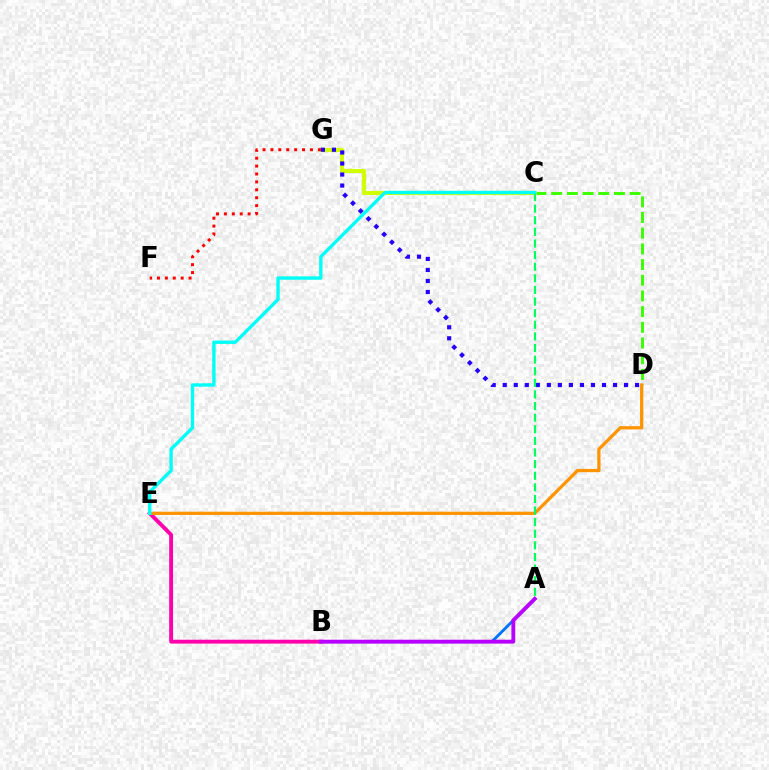{('A', 'B'): [{'color': '#0074ff', 'line_style': 'solid', 'thickness': 2.06}, {'color': '#b900ff', 'line_style': 'solid', 'thickness': 2.79}], ('B', 'E'): [{'color': '#ff00ac', 'line_style': 'solid', 'thickness': 2.78}], ('C', 'D'): [{'color': '#3dff00', 'line_style': 'dashed', 'thickness': 2.13}], ('C', 'G'): [{'color': '#d1ff00', 'line_style': 'solid', 'thickness': 2.95}], ('D', 'G'): [{'color': '#2500ff', 'line_style': 'dotted', 'thickness': 3.0}], ('D', 'E'): [{'color': '#ff9400', 'line_style': 'solid', 'thickness': 2.34}], ('F', 'G'): [{'color': '#ff0000', 'line_style': 'dotted', 'thickness': 2.15}], ('A', 'C'): [{'color': '#00ff5c', 'line_style': 'dashed', 'thickness': 1.58}], ('C', 'E'): [{'color': '#00fff6', 'line_style': 'solid', 'thickness': 2.43}]}